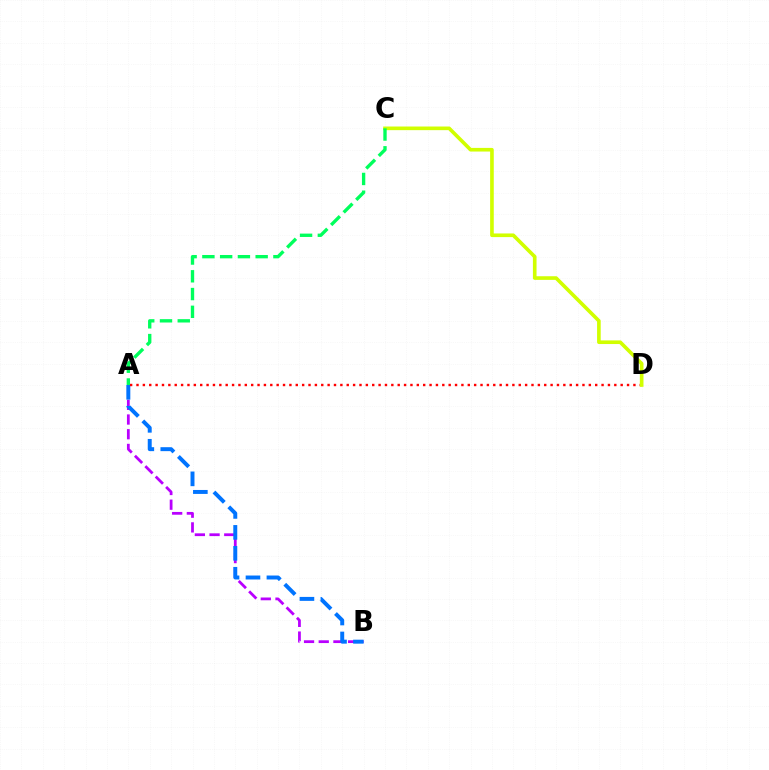{('A', 'B'): [{'color': '#b900ff', 'line_style': 'dashed', 'thickness': 2.0}, {'color': '#0074ff', 'line_style': 'dashed', 'thickness': 2.84}], ('A', 'D'): [{'color': '#ff0000', 'line_style': 'dotted', 'thickness': 1.73}], ('C', 'D'): [{'color': '#d1ff00', 'line_style': 'solid', 'thickness': 2.62}], ('A', 'C'): [{'color': '#00ff5c', 'line_style': 'dashed', 'thickness': 2.41}]}